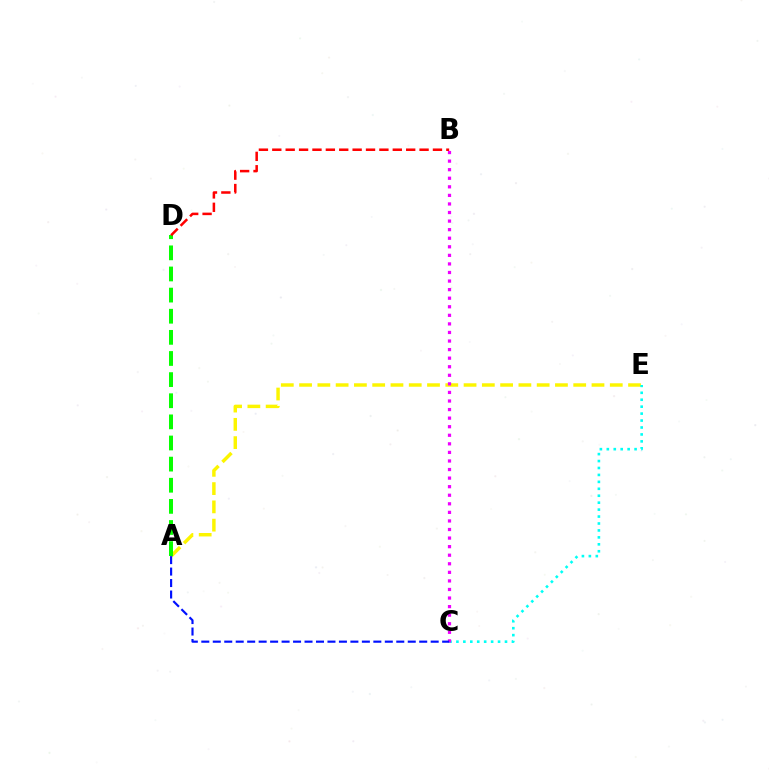{('A', 'E'): [{'color': '#fcf500', 'line_style': 'dashed', 'thickness': 2.48}], ('A', 'D'): [{'color': '#08ff00', 'line_style': 'dashed', 'thickness': 2.87}], ('C', 'E'): [{'color': '#00fff6', 'line_style': 'dotted', 'thickness': 1.89}], ('B', 'C'): [{'color': '#ee00ff', 'line_style': 'dotted', 'thickness': 2.33}], ('A', 'C'): [{'color': '#0010ff', 'line_style': 'dashed', 'thickness': 1.56}], ('B', 'D'): [{'color': '#ff0000', 'line_style': 'dashed', 'thickness': 1.82}]}